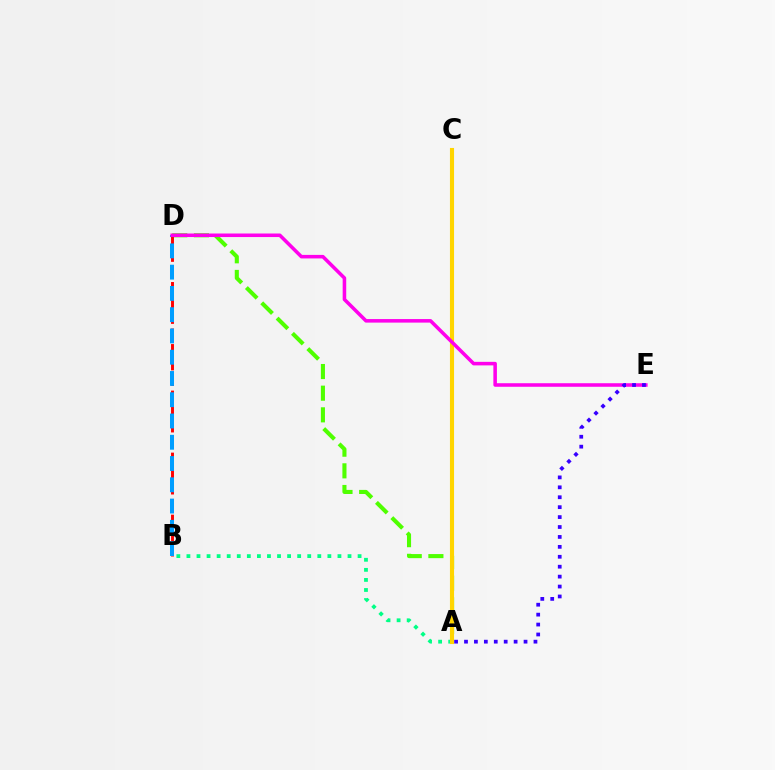{('A', 'D'): [{'color': '#4fff00', 'line_style': 'dashed', 'thickness': 2.94}], ('B', 'D'): [{'color': '#ff0000', 'line_style': 'dashed', 'thickness': 2.11}, {'color': '#009eff', 'line_style': 'dashed', 'thickness': 2.89}], ('A', 'B'): [{'color': '#00ff86', 'line_style': 'dotted', 'thickness': 2.74}], ('A', 'C'): [{'color': '#ffd500', 'line_style': 'solid', 'thickness': 2.95}], ('D', 'E'): [{'color': '#ff00ed', 'line_style': 'solid', 'thickness': 2.55}], ('A', 'E'): [{'color': '#3700ff', 'line_style': 'dotted', 'thickness': 2.7}]}